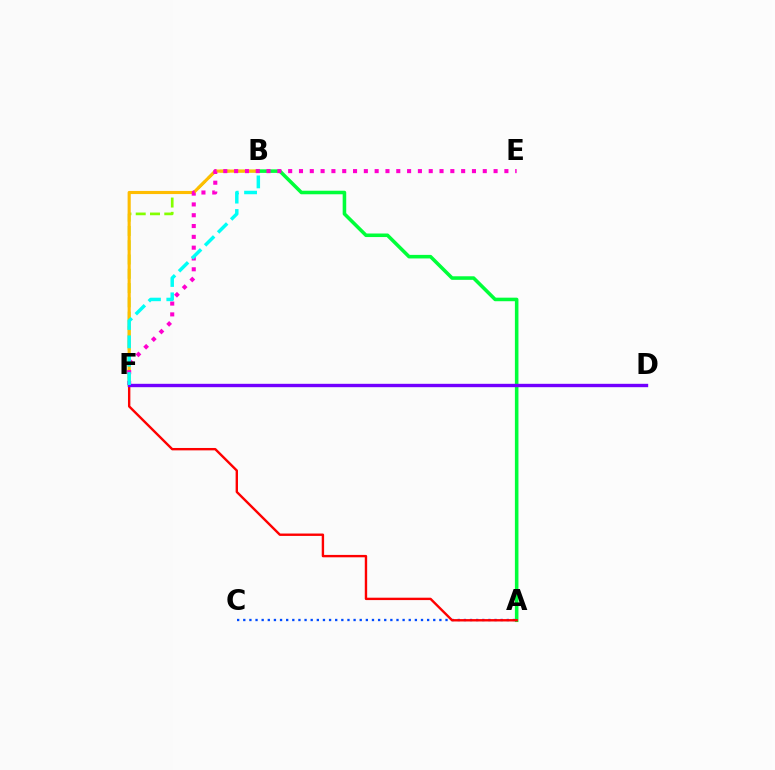{('B', 'F'): [{'color': '#84ff00', 'line_style': 'dashed', 'thickness': 1.94}, {'color': '#ffbd00', 'line_style': 'solid', 'thickness': 2.25}, {'color': '#00fff6', 'line_style': 'dashed', 'thickness': 2.5}], ('A', 'B'): [{'color': '#00ff39', 'line_style': 'solid', 'thickness': 2.56}], ('A', 'C'): [{'color': '#004bff', 'line_style': 'dotted', 'thickness': 1.67}], ('A', 'F'): [{'color': '#ff0000', 'line_style': 'solid', 'thickness': 1.72}], ('E', 'F'): [{'color': '#ff00cf', 'line_style': 'dotted', 'thickness': 2.94}], ('D', 'F'): [{'color': '#7200ff', 'line_style': 'solid', 'thickness': 2.43}]}